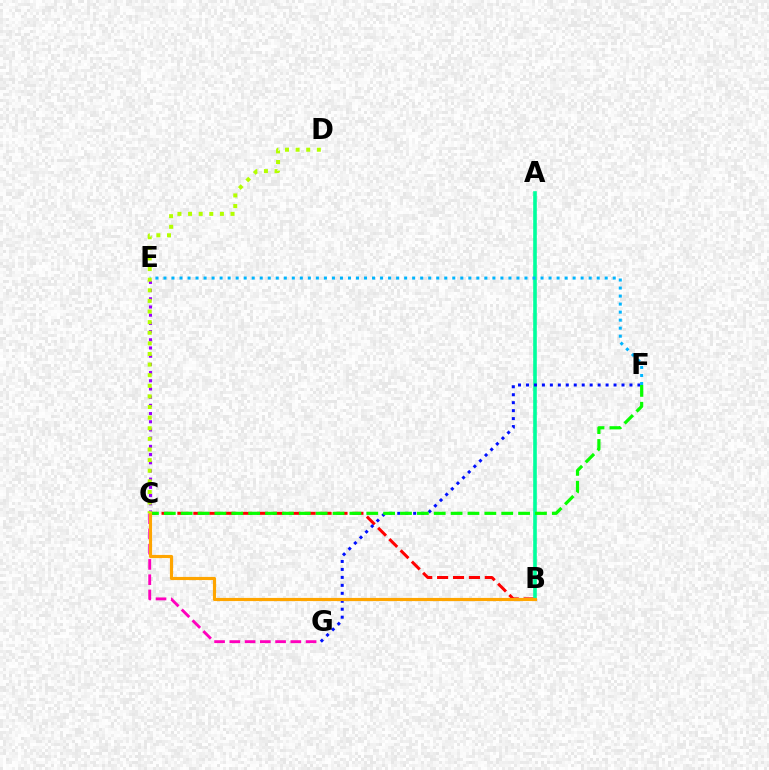{('B', 'C'): [{'color': '#ff0000', 'line_style': 'dashed', 'thickness': 2.16}, {'color': '#ffa500', 'line_style': 'solid', 'thickness': 2.27}], ('A', 'B'): [{'color': '#00ff9d', 'line_style': 'solid', 'thickness': 2.6}], ('F', 'G'): [{'color': '#0010ff', 'line_style': 'dotted', 'thickness': 2.16}], ('C', 'F'): [{'color': '#08ff00', 'line_style': 'dashed', 'thickness': 2.29}], ('C', 'G'): [{'color': '#ff00bd', 'line_style': 'dashed', 'thickness': 2.07}], ('C', 'E'): [{'color': '#9b00ff', 'line_style': 'dotted', 'thickness': 2.23}], ('E', 'F'): [{'color': '#00b5ff', 'line_style': 'dotted', 'thickness': 2.18}], ('C', 'D'): [{'color': '#b3ff00', 'line_style': 'dotted', 'thickness': 2.88}]}